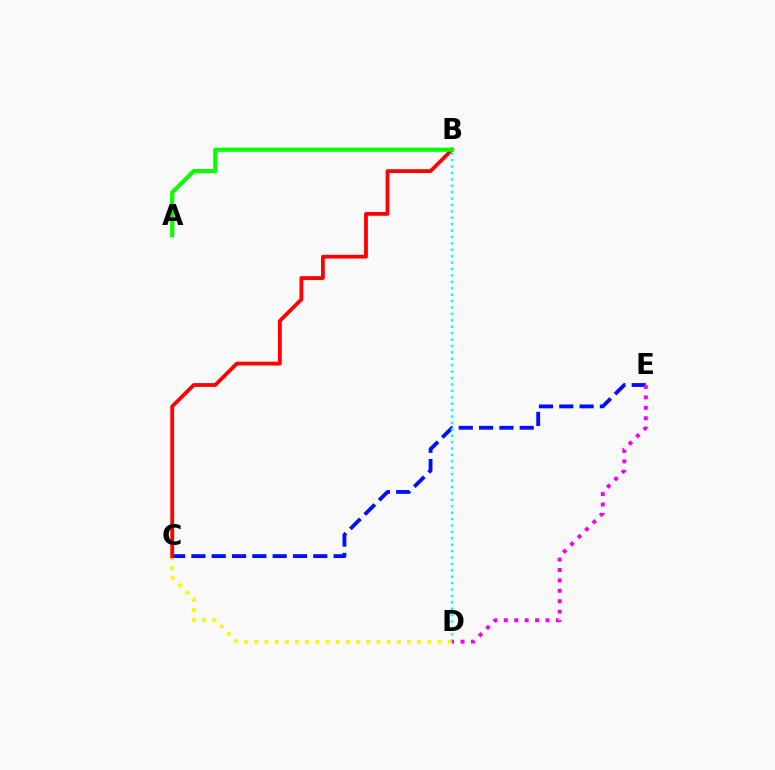{('C', 'E'): [{'color': '#0010ff', 'line_style': 'dashed', 'thickness': 2.76}], ('C', 'D'): [{'color': '#fcf500', 'line_style': 'dotted', 'thickness': 2.77}], ('B', 'C'): [{'color': '#ff0000', 'line_style': 'solid', 'thickness': 2.74}], ('A', 'B'): [{'color': '#08ff00', 'line_style': 'solid', 'thickness': 2.99}], ('B', 'D'): [{'color': '#00fff6', 'line_style': 'dotted', 'thickness': 1.74}], ('D', 'E'): [{'color': '#ee00ff', 'line_style': 'dotted', 'thickness': 2.83}]}